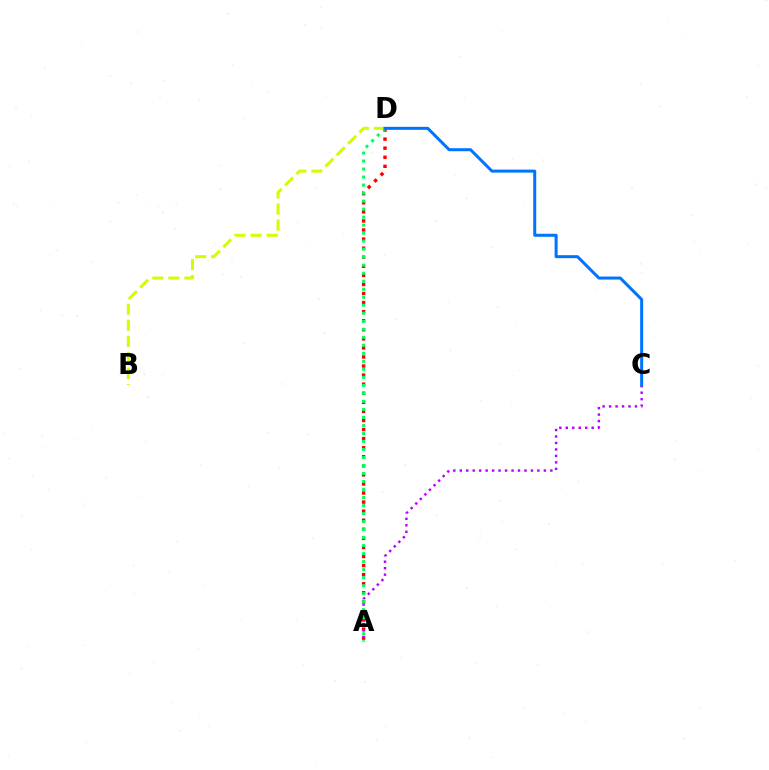{('A', 'D'): [{'color': '#ff0000', 'line_style': 'dotted', 'thickness': 2.46}, {'color': '#00ff5c', 'line_style': 'dotted', 'thickness': 2.18}], ('A', 'C'): [{'color': '#b900ff', 'line_style': 'dotted', 'thickness': 1.76}], ('B', 'D'): [{'color': '#d1ff00', 'line_style': 'dashed', 'thickness': 2.18}], ('C', 'D'): [{'color': '#0074ff', 'line_style': 'solid', 'thickness': 2.17}]}